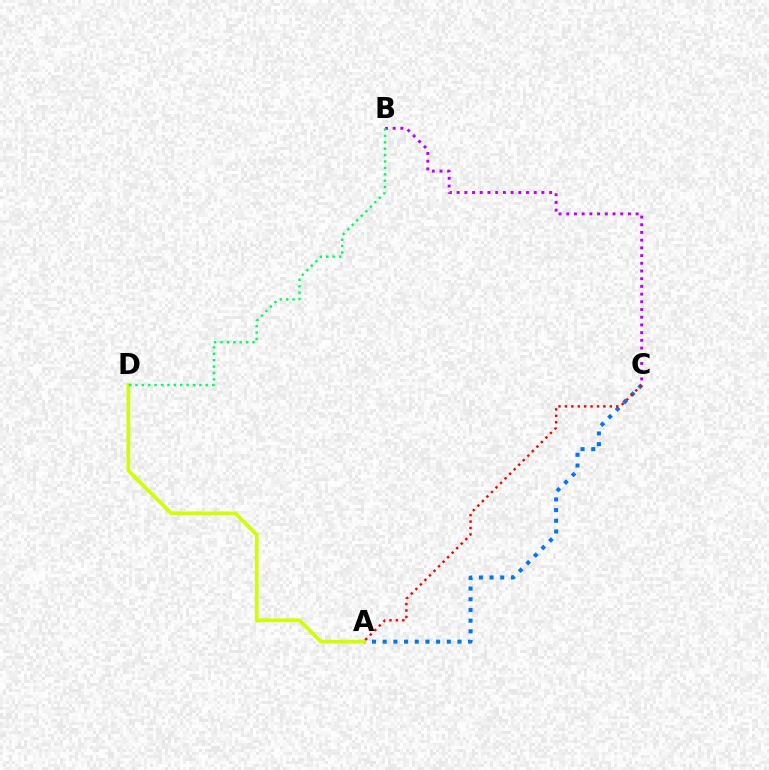{('A', 'C'): [{'color': '#0074ff', 'line_style': 'dotted', 'thickness': 2.9}, {'color': '#ff0000', 'line_style': 'dotted', 'thickness': 1.74}], ('B', 'C'): [{'color': '#b900ff', 'line_style': 'dotted', 'thickness': 2.09}], ('A', 'D'): [{'color': '#d1ff00', 'line_style': 'solid', 'thickness': 2.68}], ('B', 'D'): [{'color': '#00ff5c', 'line_style': 'dotted', 'thickness': 1.74}]}